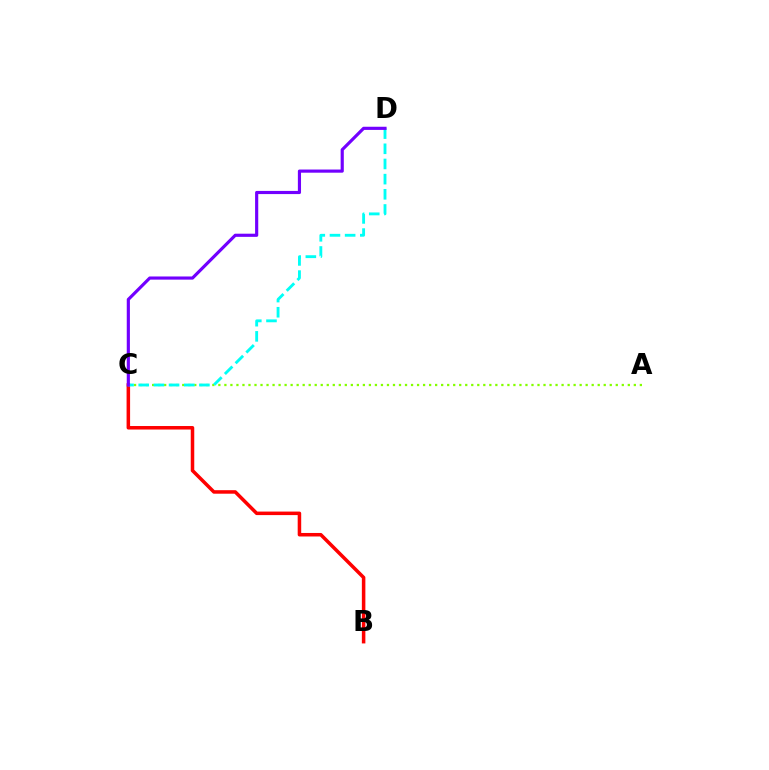{('B', 'C'): [{'color': '#ff0000', 'line_style': 'solid', 'thickness': 2.53}], ('A', 'C'): [{'color': '#84ff00', 'line_style': 'dotted', 'thickness': 1.64}], ('C', 'D'): [{'color': '#00fff6', 'line_style': 'dashed', 'thickness': 2.06}, {'color': '#7200ff', 'line_style': 'solid', 'thickness': 2.27}]}